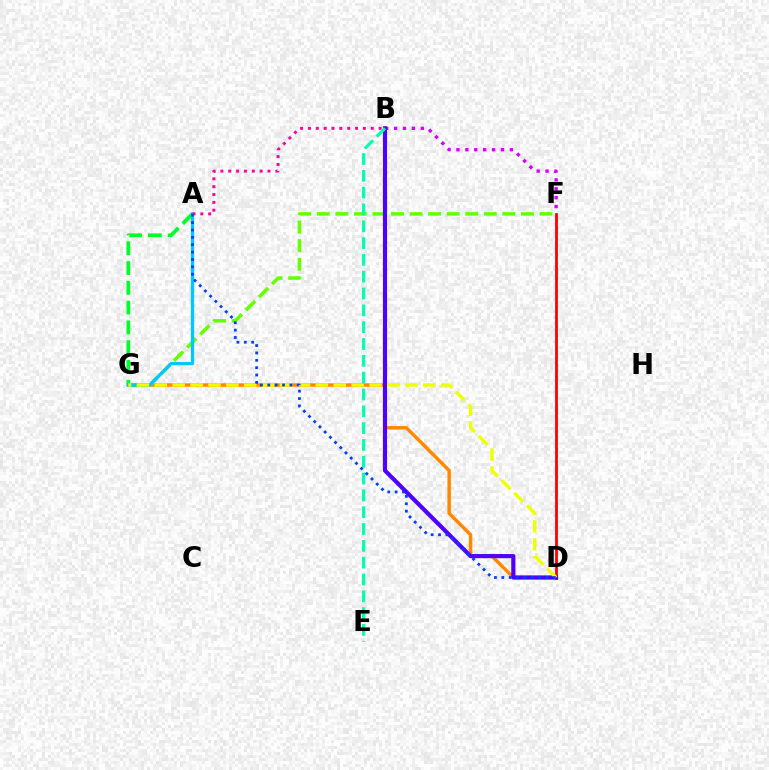{('D', 'G'): [{'color': '#ff8800', 'line_style': 'solid', 'thickness': 2.48}, {'color': '#eeff00', 'line_style': 'dashed', 'thickness': 2.43}], ('D', 'F'): [{'color': '#ff0000', 'line_style': 'solid', 'thickness': 2.0}], ('F', 'G'): [{'color': '#66ff00', 'line_style': 'dashed', 'thickness': 2.52}], ('B', 'F'): [{'color': '#d600ff', 'line_style': 'dotted', 'thickness': 2.42}], ('A', 'G'): [{'color': '#00ff27', 'line_style': 'dashed', 'thickness': 2.69}, {'color': '#00c7ff', 'line_style': 'solid', 'thickness': 2.35}], ('B', 'D'): [{'color': '#4f00ff', 'line_style': 'solid', 'thickness': 2.98}], ('A', 'B'): [{'color': '#ff00a0', 'line_style': 'dotted', 'thickness': 2.13}], ('B', 'E'): [{'color': '#00ffaf', 'line_style': 'dashed', 'thickness': 2.28}], ('A', 'D'): [{'color': '#003fff', 'line_style': 'dotted', 'thickness': 2.0}]}